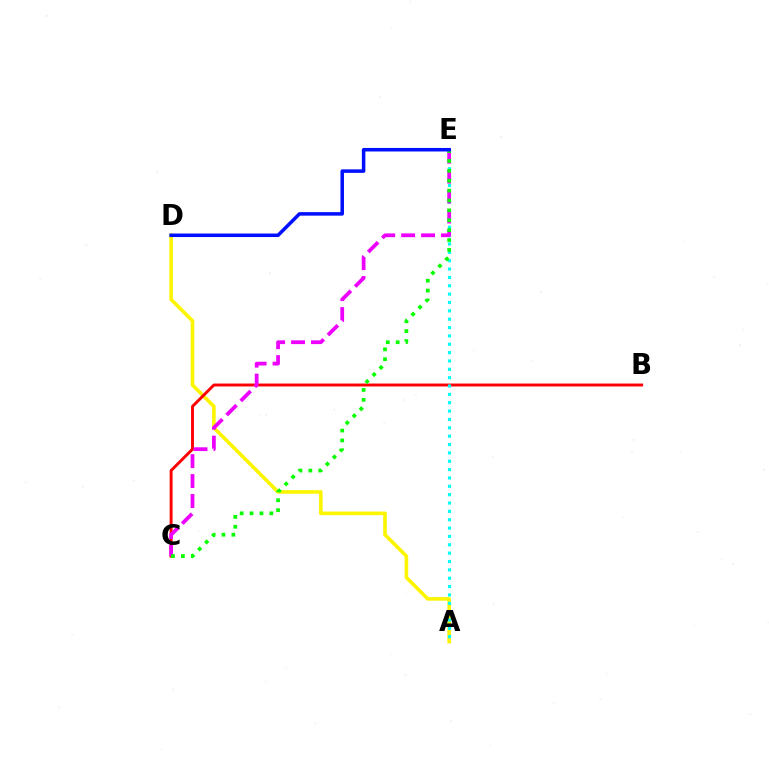{('A', 'D'): [{'color': '#fcf500', 'line_style': 'solid', 'thickness': 2.59}], ('B', 'C'): [{'color': '#ff0000', 'line_style': 'solid', 'thickness': 2.1}], ('A', 'E'): [{'color': '#00fff6', 'line_style': 'dotted', 'thickness': 2.27}], ('C', 'E'): [{'color': '#ee00ff', 'line_style': 'dashed', 'thickness': 2.71}, {'color': '#08ff00', 'line_style': 'dotted', 'thickness': 2.69}], ('D', 'E'): [{'color': '#0010ff', 'line_style': 'solid', 'thickness': 2.53}]}